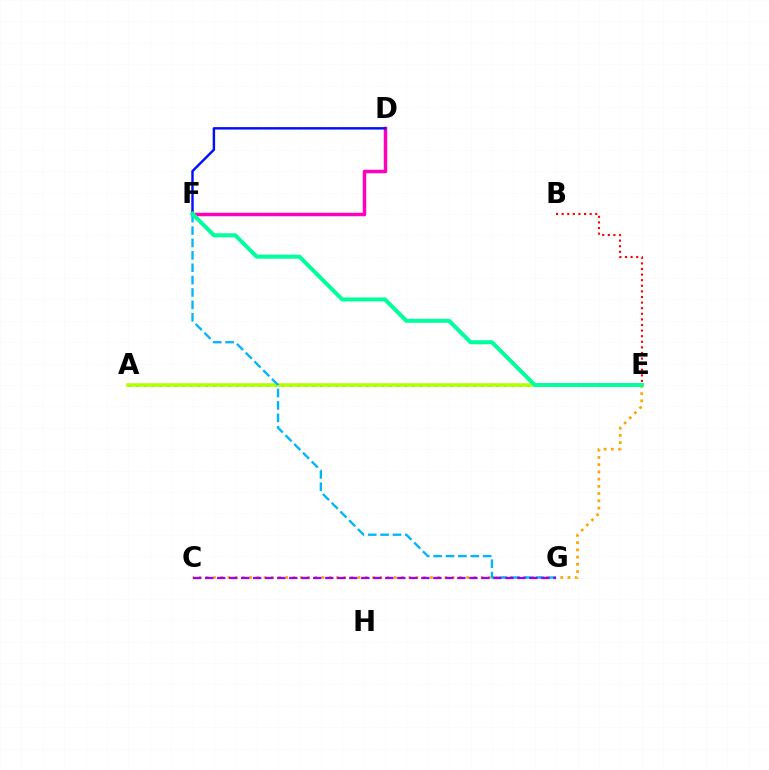{('C', 'E'): [{'color': '#ffa500', 'line_style': 'dotted', 'thickness': 1.97}], ('D', 'F'): [{'color': '#ff00bd', 'line_style': 'solid', 'thickness': 2.5}, {'color': '#0010ff', 'line_style': 'solid', 'thickness': 1.76}], ('A', 'E'): [{'color': '#08ff00', 'line_style': 'dotted', 'thickness': 2.08}, {'color': '#b3ff00', 'line_style': 'solid', 'thickness': 2.55}], ('F', 'G'): [{'color': '#00b5ff', 'line_style': 'dashed', 'thickness': 1.68}], ('C', 'G'): [{'color': '#9b00ff', 'line_style': 'dashed', 'thickness': 1.63}], ('B', 'E'): [{'color': '#ff0000', 'line_style': 'dotted', 'thickness': 1.52}], ('E', 'F'): [{'color': '#00ff9d', 'line_style': 'solid', 'thickness': 2.9}]}